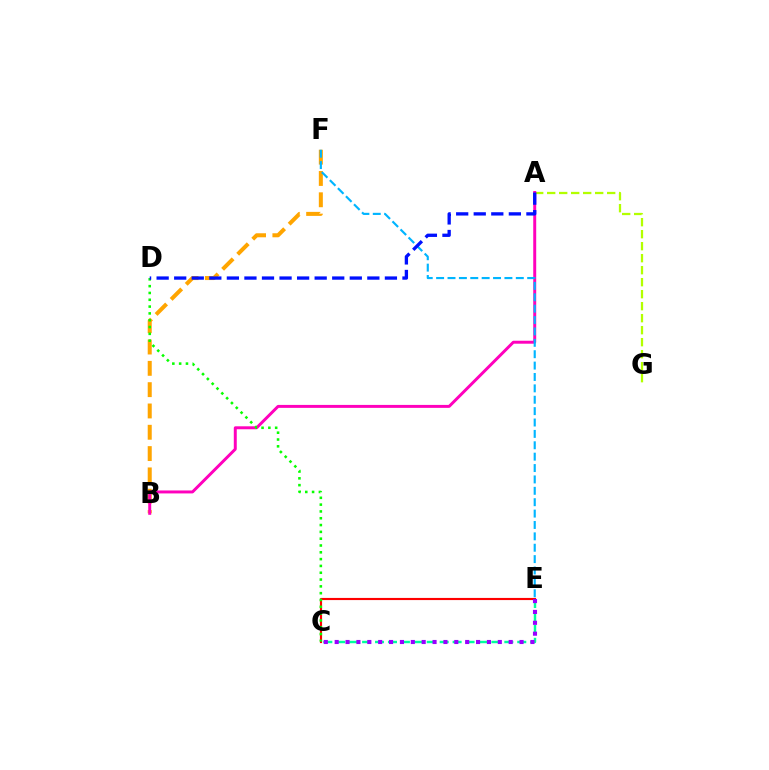{('B', 'F'): [{'color': '#ffa500', 'line_style': 'dashed', 'thickness': 2.89}], ('A', 'G'): [{'color': '#b3ff00', 'line_style': 'dashed', 'thickness': 1.63}], ('C', 'E'): [{'color': '#ff0000', 'line_style': 'solid', 'thickness': 1.55}, {'color': '#00ff9d', 'line_style': 'dashed', 'thickness': 1.76}, {'color': '#9b00ff', 'line_style': 'dotted', 'thickness': 2.95}], ('A', 'B'): [{'color': '#ff00bd', 'line_style': 'solid', 'thickness': 2.13}], ('C', 'D'): [{'color': '#08ff00', 'line_style': 'dotted', 'thickness': 1.85}], ('E', 'F'): [{'color': '#00b5ff', 'line_style': 'dashed', 'thickness': 1.55}], ('A', 'D'): [{'color': '#0010ff', 'line_style': 'dashed', 'thickness': 2.39}]}